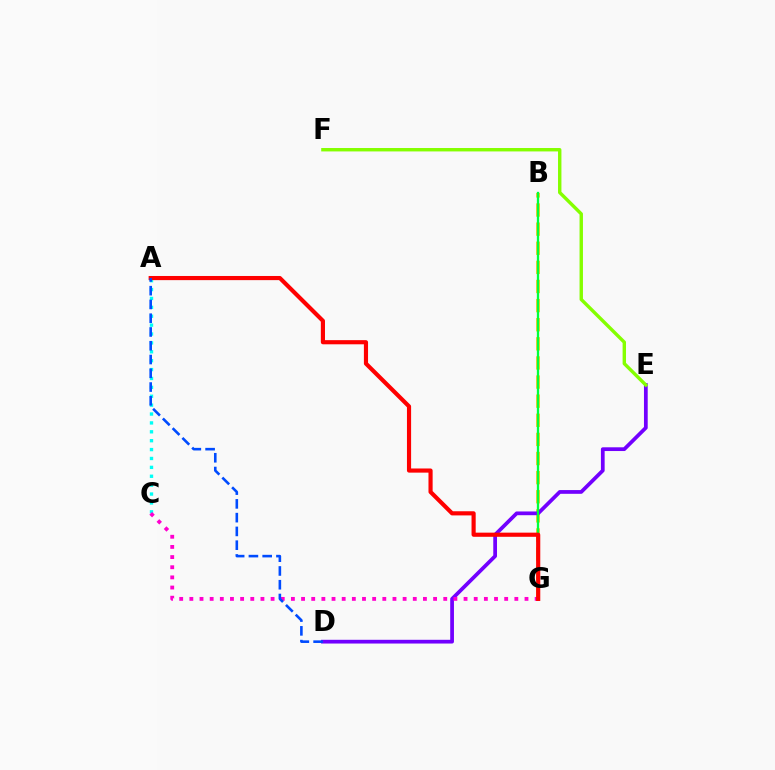{('B', 'G'): [{'color': '#ffbd00', 'line_style': 'dashed', 'thickness': 2.6}, {'color': '#00ff39', 'line_style': 'solid', 'thickness': 1.66}], ('A', 'C'): [{'color': '#00fff6', 'line_style': 'dotted', 'thickness': 2.42}], ('D', 'E'): [{'color': '#7200ff', 'line_style': 'solid', 'thickness': 2.69}], ('E', 'F'): [{'color': '#84ff00', 'line_style': 'solid', 'thickness': 2.45}], ('C', 'G'): [{'color': '#ff00cf', 'line_style': 'dotted', 'thickness': 2.76}], ('A', 'G'): [{'color': '#ff0000', 'line_style': 'solid', 'thickness': 2.99}], ('A', 'D'): [{'color': '#004bff', 'line_style': 'dashed', 'thickness': 1.87}]}